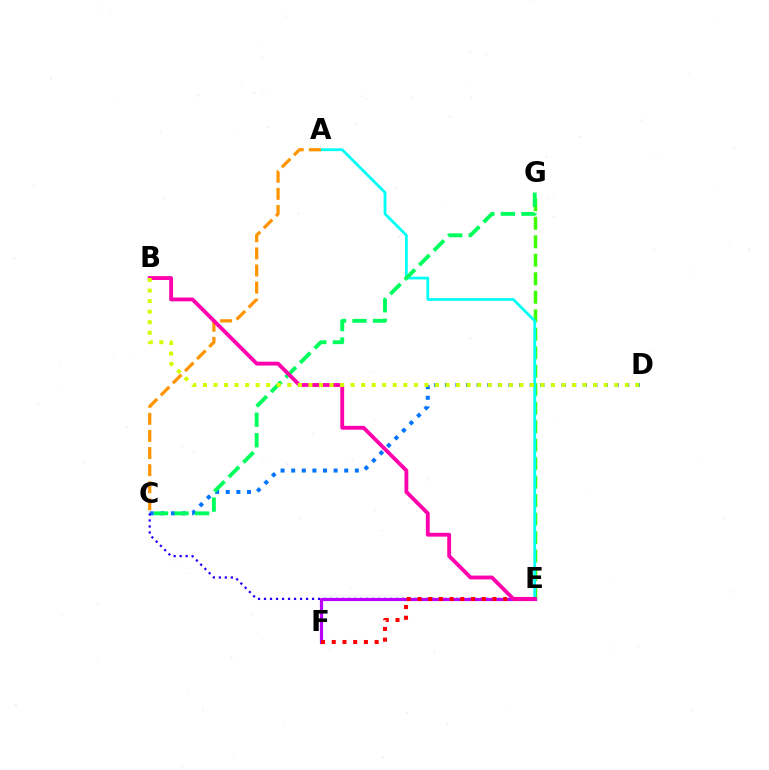{('C', 'D'): [{'color': '#0074ff', 'line_style': 'dotted', 'thickness': 2.88}], ('C', 'E'): [{'color': '#2500ff', 'line_style': 'dotted', 'thickness': 1.63}], ('E', 'G'): [{'color': '#3dff00', 'line_style': 'dashed', 'thickness': 2.51}], ('A', 'E'): [{'color': '#00fff6', 'line_style': 'solid', 'thickness': 1.99}], ('E', 'F'): [{'color': '#b900ff', 'line_style': 'solid', 'thickness': 2.29}, {'color': '#ff0000', 'line_style': 'dotted', 'thickness': 2.91}], ('C', 'G'): [{'color': '#00ff5c', 'line_style': 'dashed', 'thickness': 2.79}], ('A', 'C'): [{'color': '#ff9400', 'line_style': 'dashed', 'thickness': 2.32}], ('B', 'E'): [{'color': '#ff00ac', 'line_style': 'solid', 'thickness': 2.76}], ('B', 'D'): [{'color': '#d1ff00', 'line_style': 'dotted', 'thickness': 2.87}]}